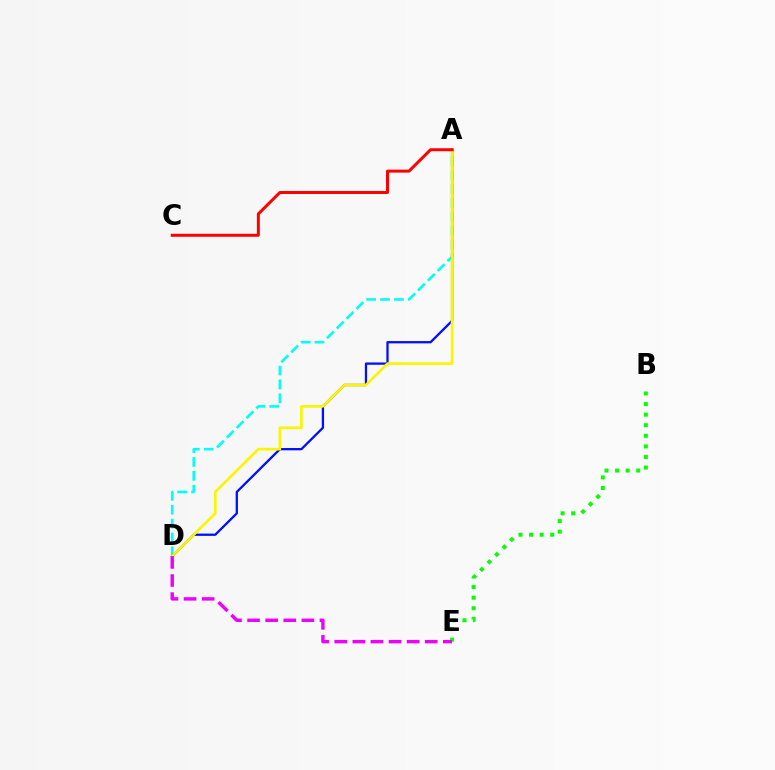{('A', 'D'): [{'color': '#00fff6', 'line_style': 'dashed', 'thickness': 1.88}, {'color': '#0010ff', 'line_style': 'solid', 'thickness': 1.65}, {'color': '#fcf500', 'line_style': 'solid', 'thickness': 1.91}], ('B', 'E'): [{'color': '#08ff00', 'line_style': 'dotted', 'thickness': 2.88}], ('D', 'E'): [{'color': '#ee00ff', 'line_style': 'dashed', 'thickness': 2.46}], ('A', 'C'): [{'color': '#ff0000', 'line_style': 'solid', 'thickness': 2.15}]}